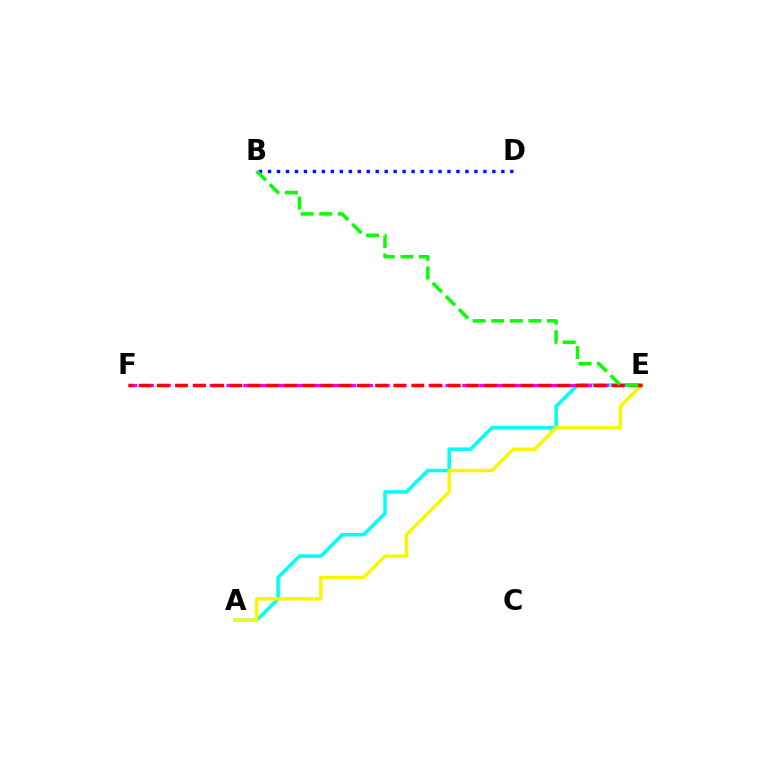{('A', 'E'): [{'color': '#00fff6', 'line_style': 'solid', 'thickness': 2.53}, {'color': '#fcf500', 'line_style': 'solid', 'thickness': 2.48}], ('B', 'D'): [{'color': '#0010ff', 'line_style': 'dotted', 'thickness': 2.44}], ('E', 'F'): [{'color': '#ee00ff', 'line_style': 'dashed', 'thickness': 2.29}, {'color': '#ff0000', 'line_style': 'dashed', 'thickness': 2.47}], ('B', 'E'): [{'color': '#08ff00', 'line_style': 'dashed', 'thickness': 2.52}]}